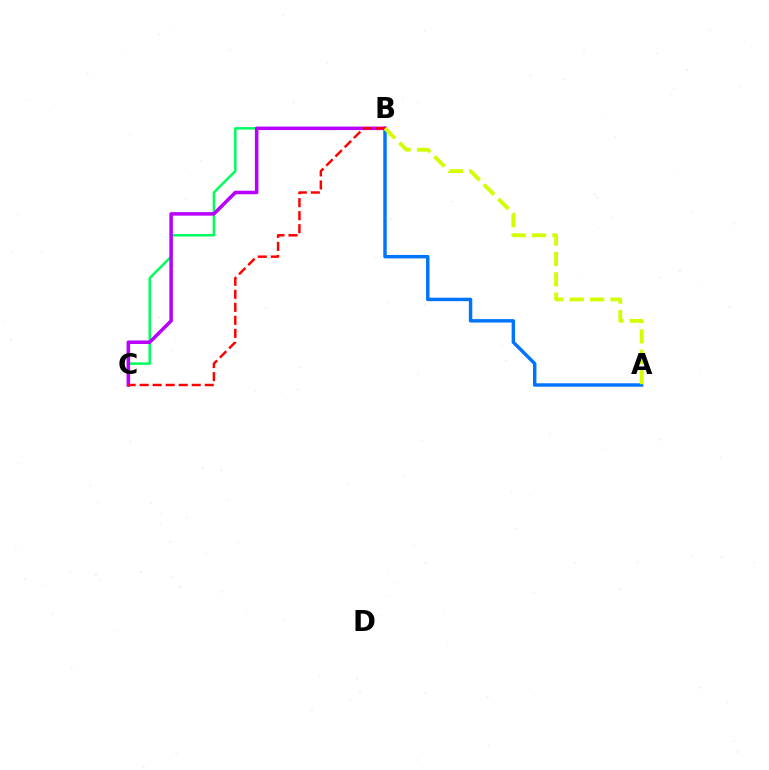{('B', 'C'): [{'color': '#00ff5c', 'line_style': 'solid', 'thickness': 1.79}, {'color': '#b900ff', 'line_style': 'solid', 'thickness': 2.54}, {'color': '#ff0000', 'line_style': 'dashed', 'thickness': 1.77}], ('A', 'B'): [{'color': '#0074ff', 'line_style': 'solid', 'thickness': 2.47}, {'color': '#d1ff00', 'line_style': 'dashed', 'thickness': 2.77}]}